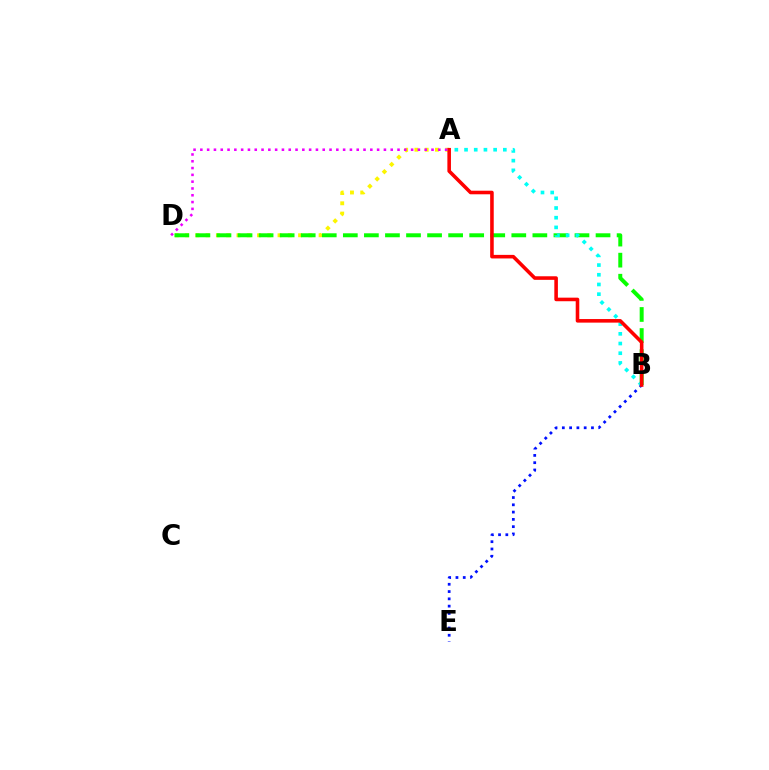{('A', 'D'): [{'color': '#fcf500', 'line_style': 'dotted', 'thickness': 2.79}, {'color': '#ee00ff', 'line_style': 'dotted', 'thickness': 1.85}], ('B', 'D'): [{'color': '#08ff00', 'line_style': 'dashed', 'thickness': 2.86}], ('B', 'E'): [{'color': '#0010ff', 'line_style': 'dotted', 'thickness': 1.98}], ('A', 'B'): [{'color': '#00fff6', 'line_style': 'dotted', 'thickness': 2.64}, {'color': '#ff0000', 'line_style': 'solid', 'thickness': 2.57}]}